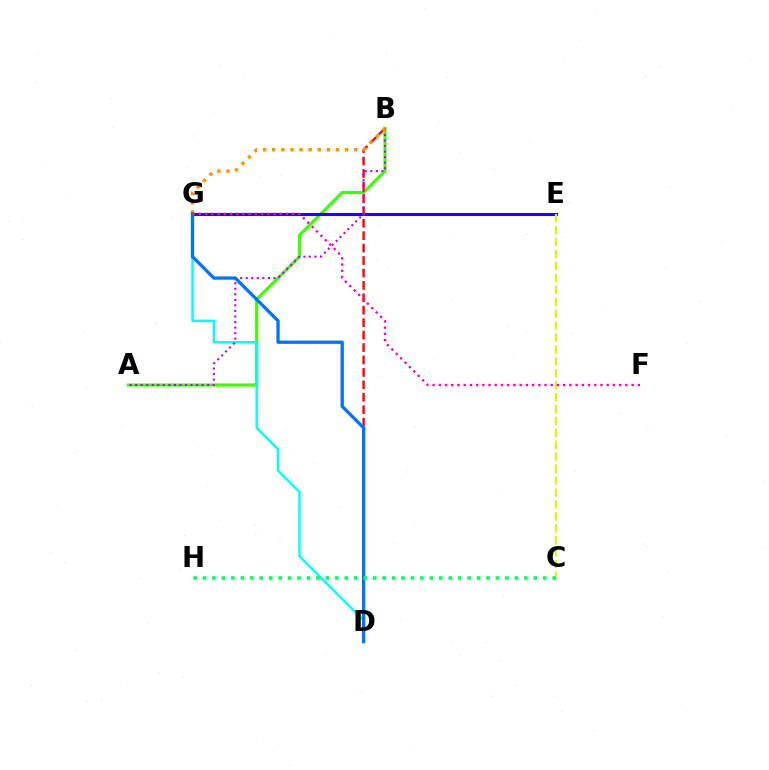{('A', 'B'): [{'color': '#3dff00', 'line_style': 'solid', 'thickness': 2.25}, {'color': '#b900ff', 'line_style': 'dotted', 'thickness': 1.51}], ('D', 'G'): [{'color': '#00fff6', 'line_style': 'solid', 'thickness': 1.74}, {'color': '#0074ff', 'line_style': 'solid', 'thickness': 2.37}], ('E', 'G'): [{'color': '#2500ff', 'line_style': 'solid', 'thickness': 2.22}], ('B', 'D'): [{'color': '#ff0000', 'line_style': 'dashed', 'thickness': 1.69}], ('C', 'E'): [{'color': '#d1ff00', 'line_style': 'dashed', 'thickness': 1.62}], ('B', 'G'): [{'color': '#ff9400', 'line_style': 'dotted', 'thickness': 2.47}], ('F', 'G'): [{'color': '#ff00ac', 'line_style': 'dotted', 'thickness': 1.69}], ('C', 'H'): [{'color': '#00ff5c', 'line_style': 'dotted', 'thickness': 2.57}]}